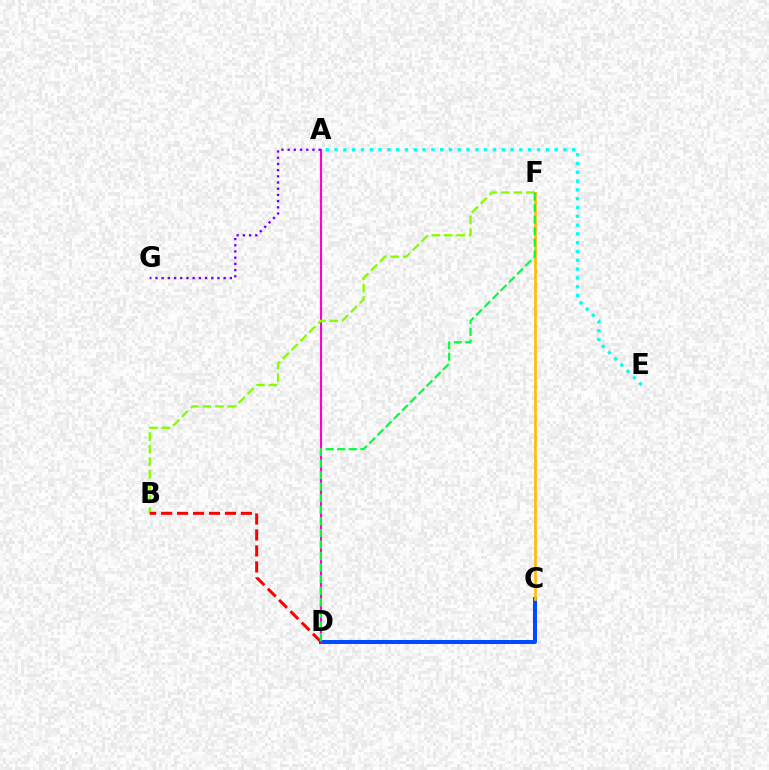{('C', 'D'): [{'color': '#004bff', 'line_style': 'solid', 'thickness': 2.89}], ('A', 'D'): [{'color': '#ff00cf', 'line_style': 'solid', 'thickness': 1.53}], ('B', 'F'): [{'color': '#84ff00', 'line_style': 'dashed', 'thickness': 1.7}], ('A', 'G'): [{'color': '#7200ff', 'line_style': 'dotted', 'thickness': 1.68}], ('A', 'E'): [{'color': '#00fff6', 'line_style': 'dotted', 'thickness': 2.39}], ('C', 'F'): [{'color': '#ffbd00', 'line_style': 'solid', 'thickness': 1.92}], ('B', 'D'): [{'color': '#ff0000', 'line_style': 'dashed', 'thickness': 2.17}], ('D', 'F'): [{'color': '#00ff39', 'line_style': 'dashed', 'thickness': 1.57}]}